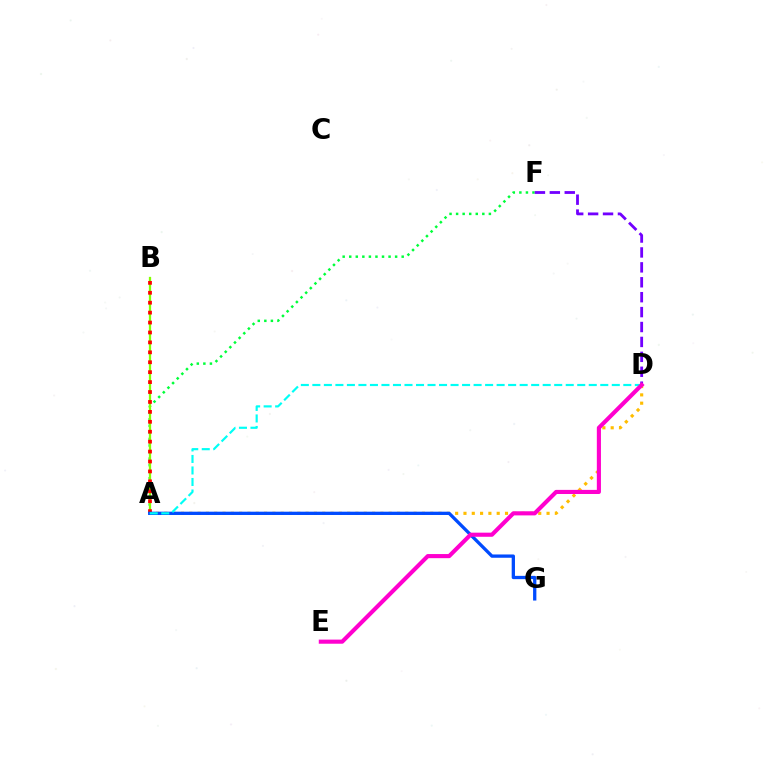{('A', 'D'): [{'color': '#ffbd00', 'line_style': 'dotted', 'thickness': 2.26}, {'color': '#00fff6', 'line_style': 'dashed', 'thickness': 1.56}], ('A', 'F'): [{'color': '#00ff39', 'line_style': 'dotted', 'thickness': 1.78}], ('A', 'B'): [{'color': '#84ff00', 'line_style': 'solid', 'thickness': 1.63}, {'color': '#ff0000', 'line_style': 'dotted', 'thickness': 2.7}], ('D', 'F'): [{'color': '#7200ff', 'line_style': 'dashed', 'thickness': 2.03}], ('A', 'G'): [{'color': '#004bff', 'line_style': 'solid', 'thickness': 2.37}], ('D', 'E'): [{'color': '#ff00cf', 'line_style': 'solid', 'thickness': 2.96}]}